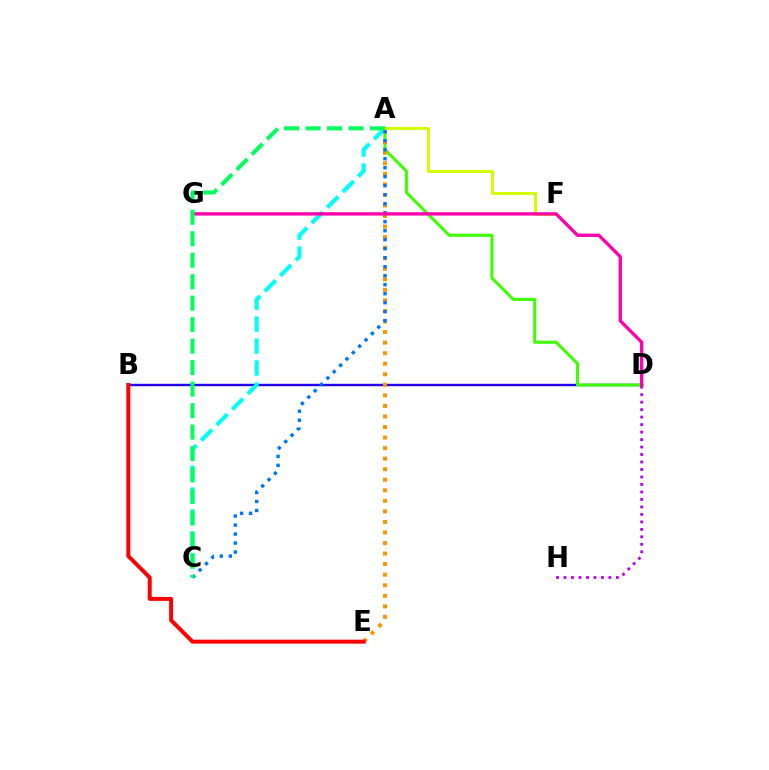{('B', 'D'): [{'color': '#2500ff', 'line_style': 'solid', 'thickness': 1.73}], ('A', 'D'): [{'color': '#3dff00', 'line_style': 'solid', 'thickness': 2.18}], ('A', 'C'): [{'color': '#00fff6', 'line_style': 'dashed', 'thickness': 2.98}, {'color': '#0074ff', 'line_style': 'dotted', 'thickness': 2.44}, {'color': '#00ff5c', 'line_style': 'dashed', 'thickness': 2.92}], ('A', 'E'): [{'color': '#ff9400', 'line_style': 'dotted', 'thickness': 2.87}], ('D', 'H'): [{'color': '#b900ff', 'line_style': 'dotted', 'thickness': 2.03}], ('A', 'F'): [{'color': '#d1ff00', 'line_style': 'solid', 'thickness': 2.14}], ('D', 'G'): [{'color': '#ff00ac', 'line_style': 'solid', 'thickness': 2.41}], ('B', 'E'): [{'color': '#ff0000', 'line_style': 'solid', 'thickness': 2.87}]}